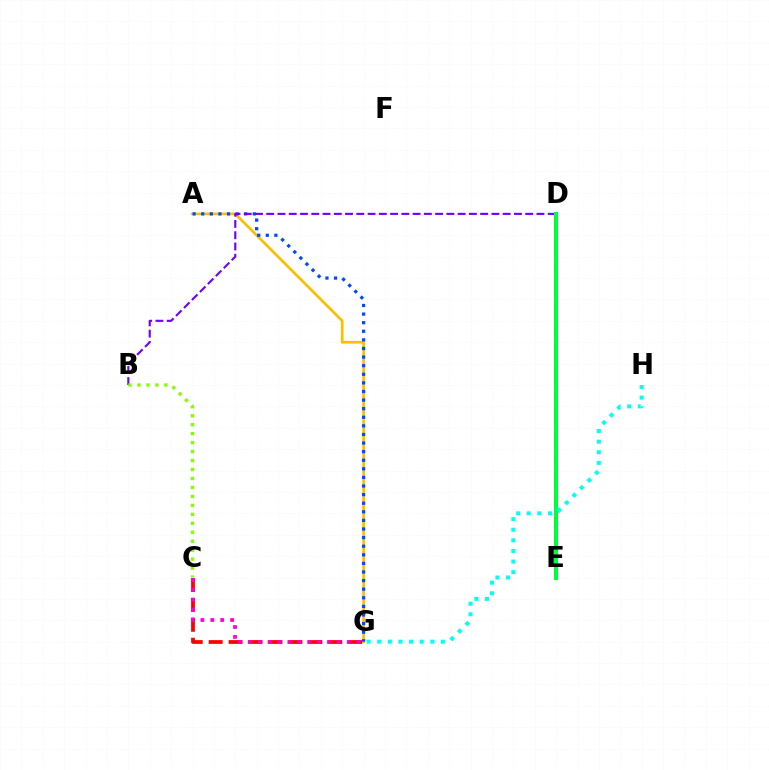{('A', 'G'): [{'color': '#ffbd00', 'line_style': 'solid', 'thickness': 1.94}, {'color': '#004bff', 'line_style': 'dotted', 'thickness': 2.34}], ('C', 'G'): [{'color': '#ff0000', 'line_style': 'dashed', 'thickness': 2.71}, {'color': '#ff00cf', 'line_style': 'dotted', 'thickness': 2.69}], ('B', 'D'): [{'color': '#7200ff', 'line_style': 'dashed', 'thickness': 1.53}], ('D', 'E'): [{'color': '#00ff39', 'line_style': 'solid', 'thickness': 2.9}], ('G', 'H'): [{'color': '#00fff6', 'line_style': 'dotted', 'thickness': 2.88}], ('B', 'C'): [{'color': '#84ff00', 'line_style': 'dotted', 'thickness': 2.44}]}